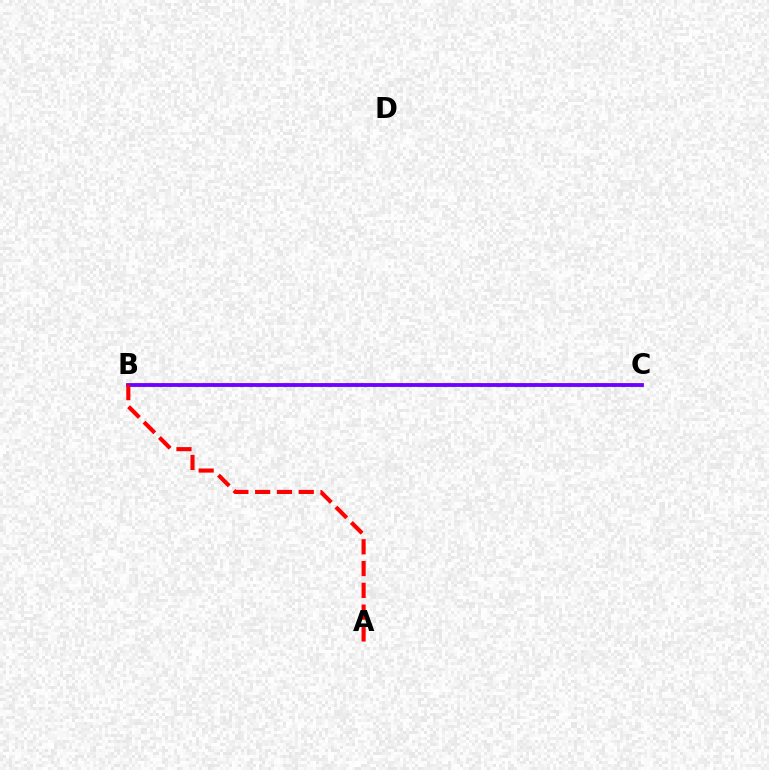{('B', 'C'): [{'color': '#00fff6', 'line_style': 'dotted', 'thickness': 2.41}, {'color': '#84ff00', 'line_style': 'dashed', 'thickness': 1.78}, {'color': '#7200ff', 'line_style': 'solid', 'thickness': 2.74}], ('A', 'B'): [{'color': '#ff0000', 'line_style': 'dashed', 'thickness': 2.96}]}